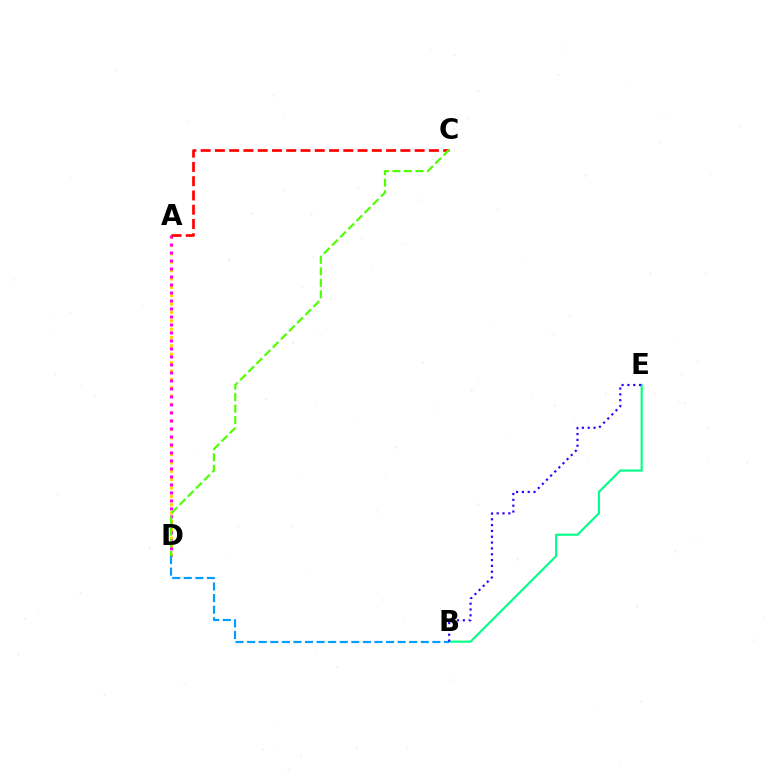{('A', 'D'): [{'color': '#ffd500', 'line_style': 'dotted', 'thickness': 2.27}, {'color': '#ff00ed', 'line_style': 'dotted', 'thickness': 2.17}], ('B', 'E'): [{'color': '#00ff86', 'line_style': 'solid', 'thickness': 1.53}, {'color': '#3700ff', 'line_style': 'dotted', 'thickness': 1.58}], ('A', 'C'): [{'color': '#ff0000', 'line_style': 'dashed', 'thickness': 1.94}], ('B', 'D'): [{'color': '#009eff', 'line_style': 'dashed', 'thickness': 1.57}], ('C', 'D'): [{'color': '#4fff00', 'line_style': 'dashed', 'thickness': 1.56}]}